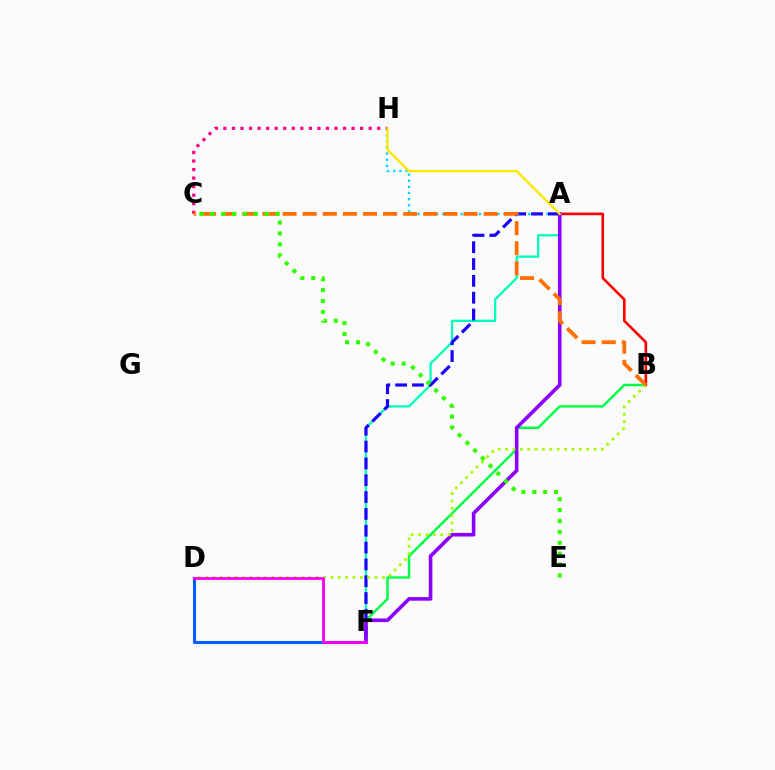{('B', 'F'): [{'color': '#00ff45', 'line_style': 'solid', 'thickness': 1.79}], ('A', 'H'): [{'color': '#00d3ff', 'line_style': 'dotted', 'thickness': 1.67}, {'color': '#ffe600', 'line_style': 'solid', 'thickness': 1.68}], ('D', 'F'): [{'color': '#005dff', 'line_style': 'solid', 'thickness': 2.19}, {'color': '#fa00f9', 'line_style': 'solid', 'thickness': 2.05}], ('A', 'F'): [{'color': '#00ffbb', 'line_style': 'solid', 'thickness': 1.66}, {'color': '#1900ff', 'line_style': 'dashed', 'thickness': 2.29}, {'color': '#8a00ff', 'line_style': 'solid', 'thickness': 2.6}], ('C', 'H'): [{'color': '#ff0088', 'line_style': 'dotted', 'thickness': 2.32}], ('A', 'B'): [{'color': '#ff0000', 'line_style': 'solid', 'thickness': 1.88}], ('B', 'D'): [{'color': '#a2ff00', 'line_style': 'dotted', 'thickness': 2.0}], ('B', 'C'): [{'color': '#ff7000', 'line_style': 'dashed', 'thickness': 2.73}], ('C', 'E'): [{'color': '#31ff00', 'line_style': 'dotted', 'thickness': 2.96}]}